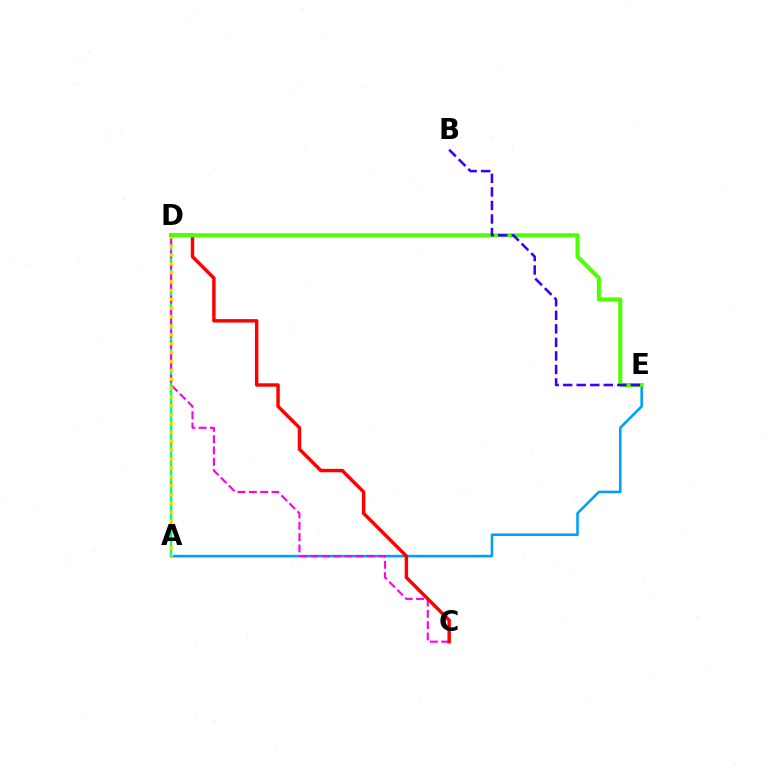{('A', 'E'): [{'color': '#009eff', 'line_style': 'solid', 'thickness': 1.85}], ('A', 'D'): [{'color': '#00ff86', 'line_style': 'solid', 'thickness': 1.8}, {'color': '#ffd500', 'line_style': 'dotted', 'thickness': 2.41}], ('C', 'D'): [{'color': '#ff00ed', 'line_style': 'dashed', 'thickness': 1.54}, {'color': '#ff0000', 'line_style': 'solid', 'thickness': 2.48}], ('D', 'E'): [{'color': '#4fff00', 'line_style': 'solid', 'thickness': 2.93}], ('B', 'E'): [{'color': '#3700ff', 'line_style': 'dashed', 'thickness': 1.84}]}